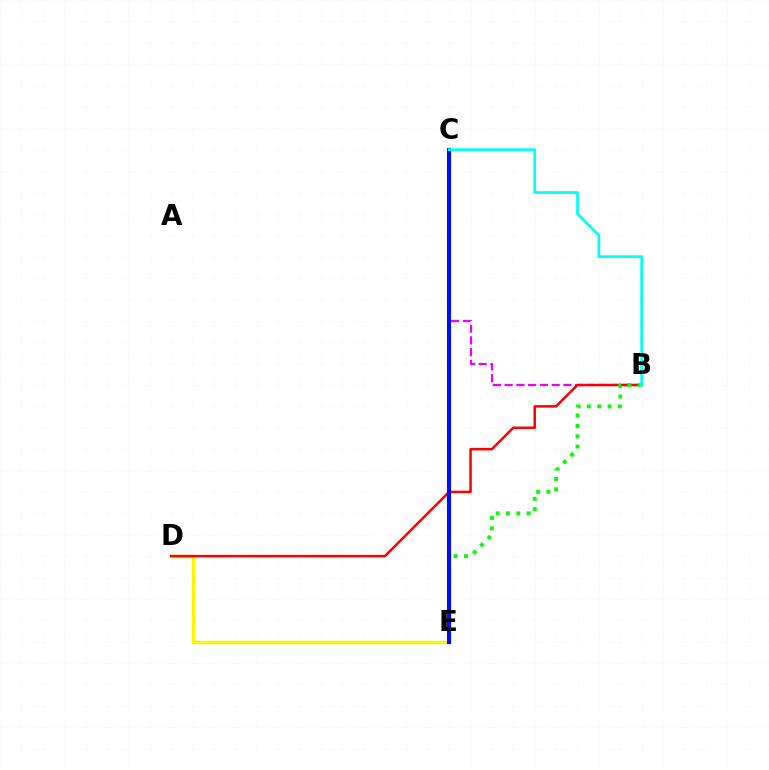{('B', 'C'): [{'color': '#ee00ff', 'line_style': 'dashed', 'thickness': 1.6}, {'color': '#00fff6', 'line_style': 'solid', 'thickness': 1.97}], ('D', 'E'): [{'color': '#fcf500', 'line_style': 'solid', 'thickness': 2.47}], ('B', 'D'): [{'color': '#ff0000', 'line_style': 'solid', 'thickness': 1.8}], ('B', 'E'): [{'color': '#08ff00', 'line_style': 'dotted', 'thickness': 2.8}], ('C', 'E'): [{'color': '#0010ff', 'line_style': 'solid', 'thickness': 2.98}]}